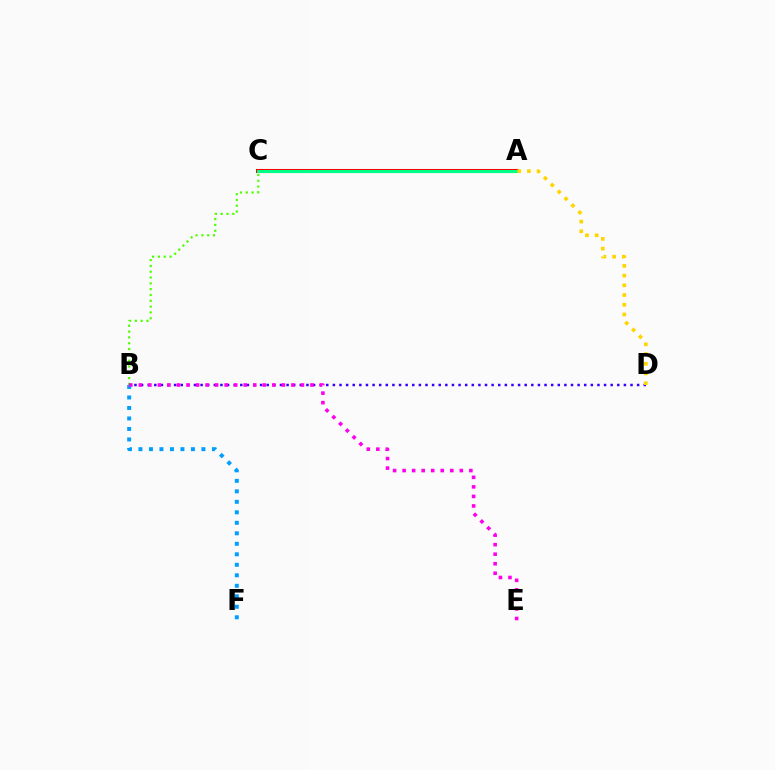{('B', 'C'): [{'color': '#4fff00', 'line_style': 'dotted', 'thickness': 1.58}], ('B', 'D'): [{'color': '#3700ff', 'line_style': 'dotted', 'thickness': 1.8}], ('A', 'C'): [{'color': '#ff0000', 'line_style': 'solid', 'thickness': 2.92}, {'color': '#00ff86', 'line_style': 'solid', 'thickness': 2.2}], ('A', 'D'): [{'color': '#ffd500', 'line_style': 'dotted', 'thickness': 2.64}], ('B', 'F'): [{'color': '#009eff', 'line_style': 'dotted', 'thickness': 2.85}], ('B', 'E'): [{'color': '#ff00ed', 'line_style': 'dotted', 'thickness': 2.59}]}